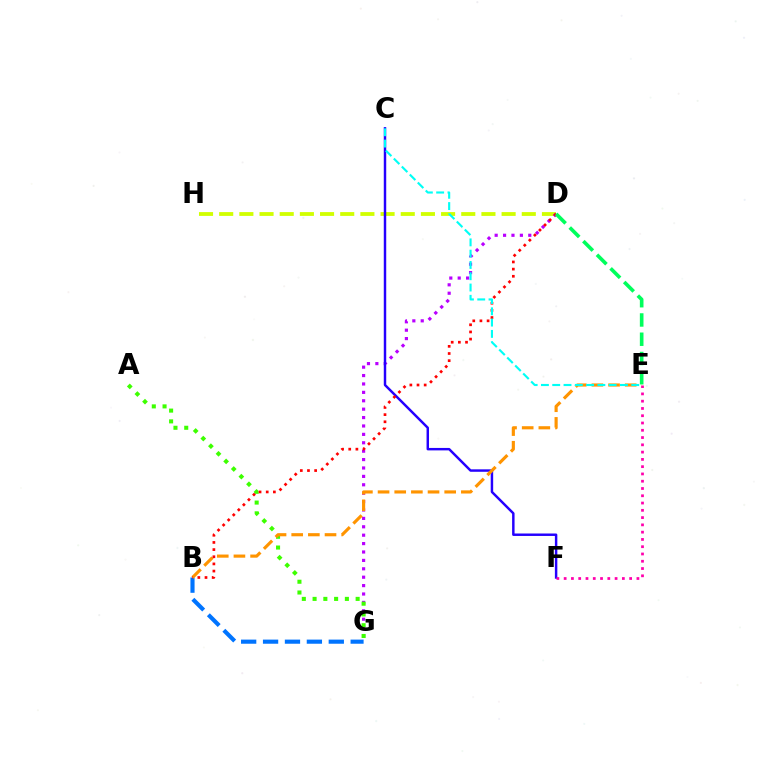{('D', 'H'): [{'color': '#d1ff00', 'line_style': 'dashed', 'thickness': 2.74}], ('D', 'G'): [{'color': '#b900ff', 'line_style': 'dotted', 'thickness': 2.28}], ('C', 'F'): [{'color': '#2500ff', 'line_style': 'solid', 'thickness': 1.77}], ('B', 'G'): [{'color': '#0074ff', 'line_style': 'dashed', 'thickness': 2.98}], ('E', 'F'): [{'color': '#ff00ac', 'line_style': 'dotted', 'thickness': 1.98}], ('A', 'G'): [{'color': '#3dff00', 'line_style': 'dotted', 'thickness': 2.92}], ('B', 'E'): [{'color': '#ff9400', 'line_style': 'dashed', 'thickness': 2.26}], ('B', 'D'): [{'color': '#ff0000', 'line_style': 'dotted', 'thickness': 1.95}], ('C', 'E'): [{'color': '#00fff6', 'line_style': 'dashed', 'thickness': 1.53}], ('D', 'E'): [{'color': '#00ff5c', 'line_style': 'dashed', 'thickness': 2.62}]}